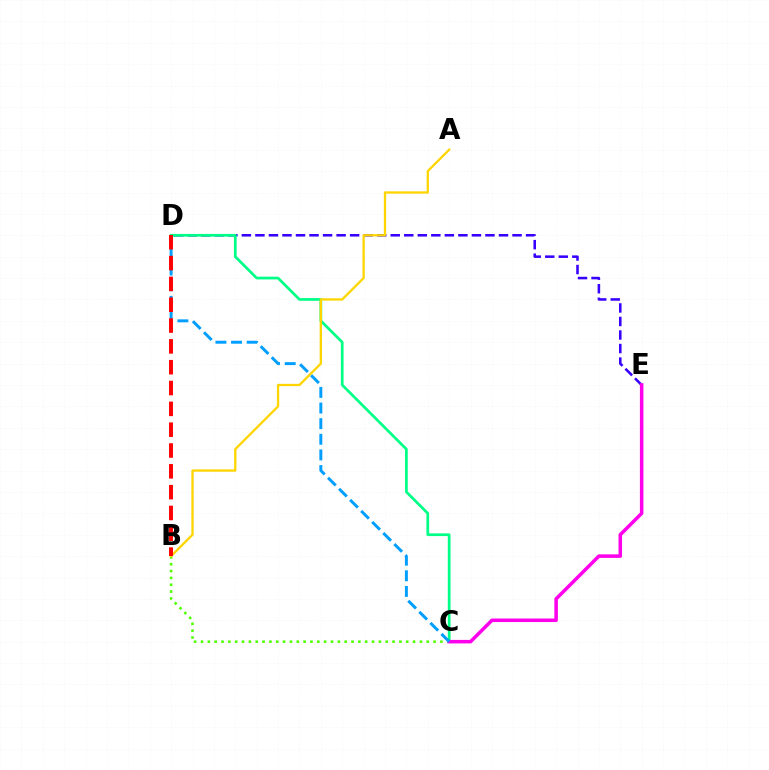{('B', 'C'): [{'color': '#4fff00', 'line_style': 'dotted', 'thickness': 1.86}], ('D', 'E'): [{'color': '#3700ff', 'line_style': 'dashed', 'thickness': 1.84}], ('C', 'D'): [{'color': '#00ff86', 'line_style': 'solid', 'thickness': 1.96}, {'color': '#009eff', 'line_style': 'dashed', 'thickness': 2.12}], ('A', 'B'): [{'color': '#ffd500', 'line_style': 'solid', 'thickness': 1.66}], ('C', 'E'): [{'color': '#ff00ed', 'line_style': 'solid', 'thickness': 2.54}], ('B', 'D'): [{'color': '#ff0000', 'line_style': 'dashed', 'thickness': 2.83}]}